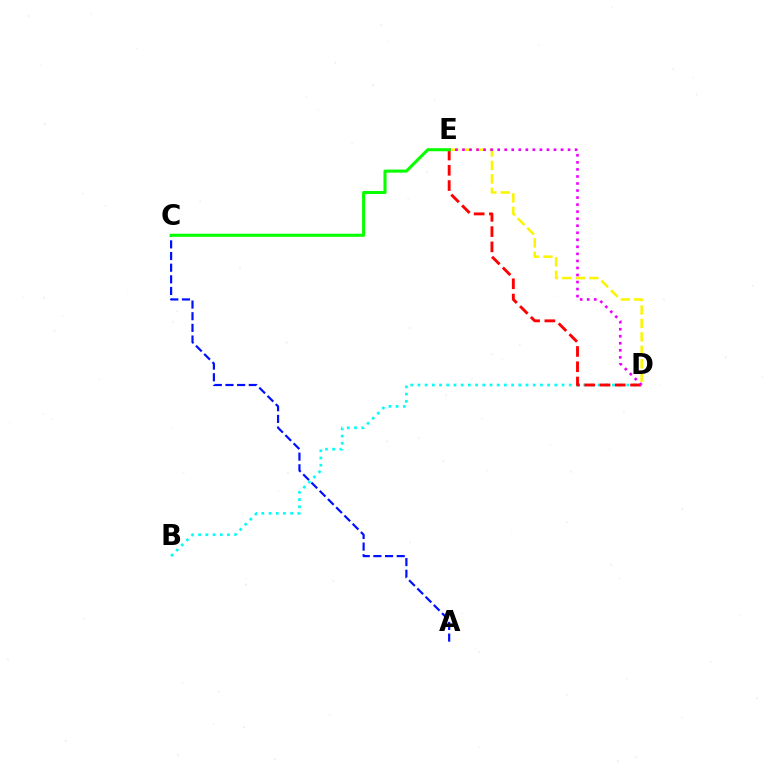{('B', 'D'): [{'color': '#00fff6', 'line_style': 'dotted', 'thickness': 1.96}], ('D', 'E'): [{'color': '#fcf500', 'line_style': 'dashed', 'thickness': 1.83}, {'color': '#ff0000', 'line_style': 'dashed', 'thickness': 2.07}, {'color': '#ee00ff', 'line_style': 'dotted', 'thickness': 1.91}], ('A', 'C'): [{'color': '#0010ff', 'line_style': 'dashed', 'thickness': 1.58}], ('C', 'E'): [{'color': '#08ff00', 'line_style': 'solid', 'thickness': 2.21}]}